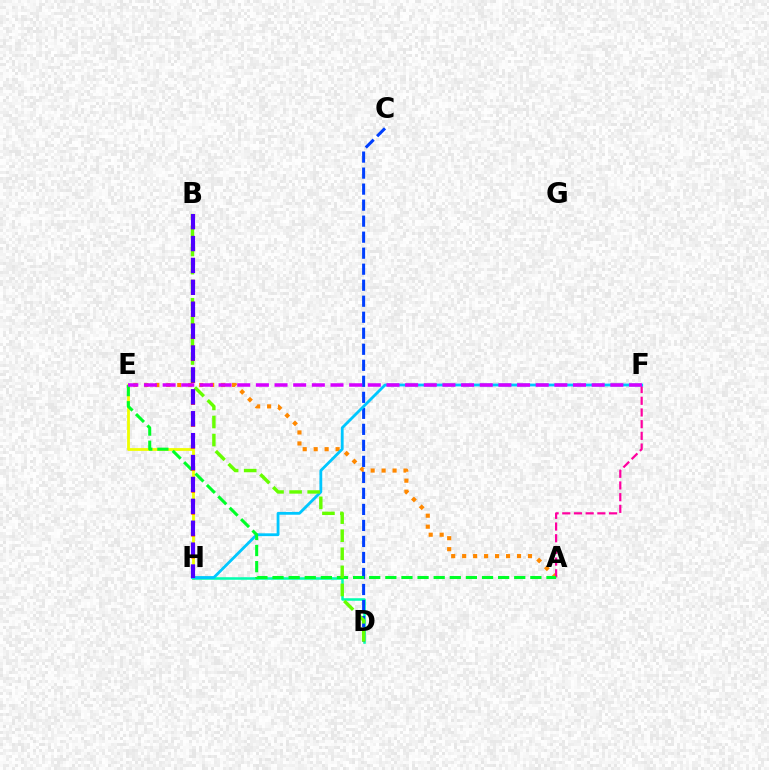{('E', 'H'): [{'color': '#eeff00', 'line_style': 'solid', 'thickness': 2.01}], ('D', 'H'): [{'color': '#00ffaf', 'line_style': 'solid', 'thickness': 1.82}], ('A', 'E'): [{'color': '#ff8800', 'line_style': 'dotted', 'thickness': 2.98}, {'color': '#00ff27', 'line_style': 'dashed', 'thickness': 2.19}], ('A', 'F'): [{'color': '#ff00a0', 'line_style': 'dashed', 'thickness': 1.59}], ('C', 'D'): [{'color': '#003fff', 'line_style': 'dashed', 'thickness': 2.18}], ('F', 'H'): [{'color': '#00c7ff', 'line_style': 'solid', 'thickness': 2.02}], ('B', 'D'): [{'color': '#66ff00', 'line_style': 'dashed', 'thickness': 2.46}], ('B', 'H'): [{'color': '#ff0000', 'line_style': 'dotted', 'thickness': 2.98}, {'color': '#4f00ff', 'line_style': 'dashed', 'thickness': 2.97}], ('E', 'F'): [{'color': '#d600ff', 'line_style': 'dashed', 'thickness': 2.53}]}